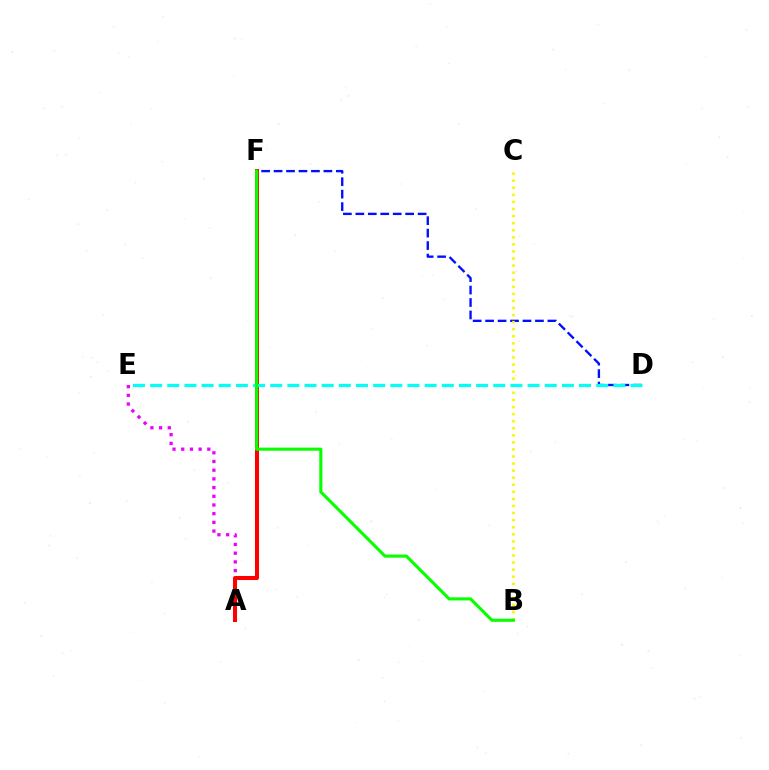{('A', 'E'): [{'color': '#ee00ff', 'line_style': 'dotted', 'thickness': 2.36}], ('A', 'F'): [{'color': '#ff0000', 'line_style': 'solid', 'thickness': 2.91}], ('D', 'F'): [{'color': '#0010ff', 'line_style': 'dashed', 'thickness': 1.69}], ('B', 'C'): [{'color': '#fcf500', 'line_style': 'dotted', 'thickness': 1.92}], ('D', 'E'): [{'color': '#00fff6', 'line_style': 'dashed', 'thickness': 2.33}], ('B', 'F'): [{'color': '#08ff00', 'line_style': 'solid', 'thickness': 2.23}]}